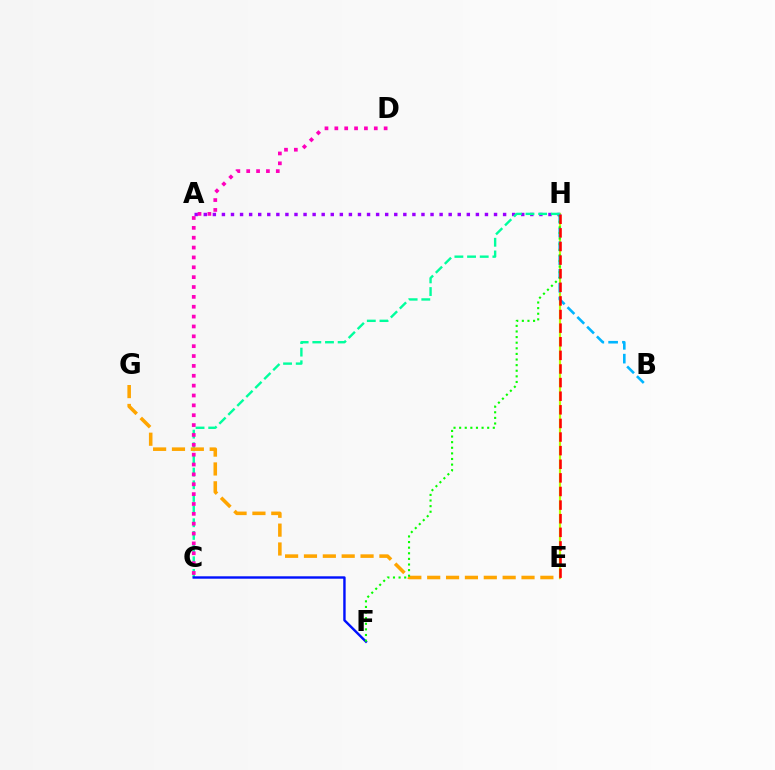{('A', 'H'): [{'color': '#9b00ff', 'line_style': 'dotted', 'thickness': 2.46}], ('E', 'H'): [{'color': '#b3ff00', 'line_style': 'solid', 'thickness': 1.58}, {'color': '#ff0000', 'line_style': 'dashed', 'thickness': 1.85}], ('C', 'H'): [{'color': '#00ff9d', 'line_style': 'dashed', 'thickness': 1.72}], ('C', 'F'): [{'color': '#0010ff', 'line_style': 'solid', 'thickness': 1.73}], ('C', 'D'): [{'color': '#ff00bd', 'line_style': 'dotted', 'thickness': 2.68}], ('B', 'H'): [{'color': '#00b5ff', 'line_style': 'dashed', 'thickness': 1.87}], ('E', 'G'): [{'color': '#ffa500', 'line_style': 'dashed', 'thickness': 2.56}], ('F', 'H'): [{'color': '#08ff00', 'line_style': 'dotted', 'thickness': 1.52}]}